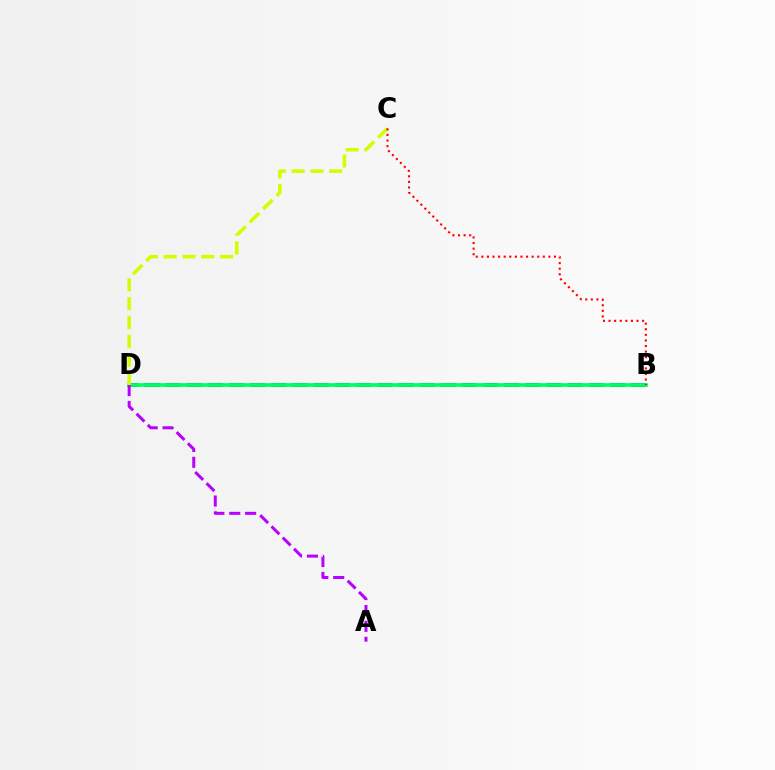{('B', 'D'): [{'color': '#0074ff', 'line_style': 'dashed', 'thickness': 2.87}, {'color': '#00ff5c', 'line_style': 'solid', 'thickness': 2.65}], ('A', 'D'): [{'color': '#b900ff', 'line_style': 'dashed', 'thickness': 2.16}], ('C', 'D'): [{'color': '#d1ff00', 'line_style': 'dashed', 'thickness': 2.56}], ('B', 'C'): [{'color': '#ff0000', 'line_style': 'dotted', 'thickness': 1.52}]}